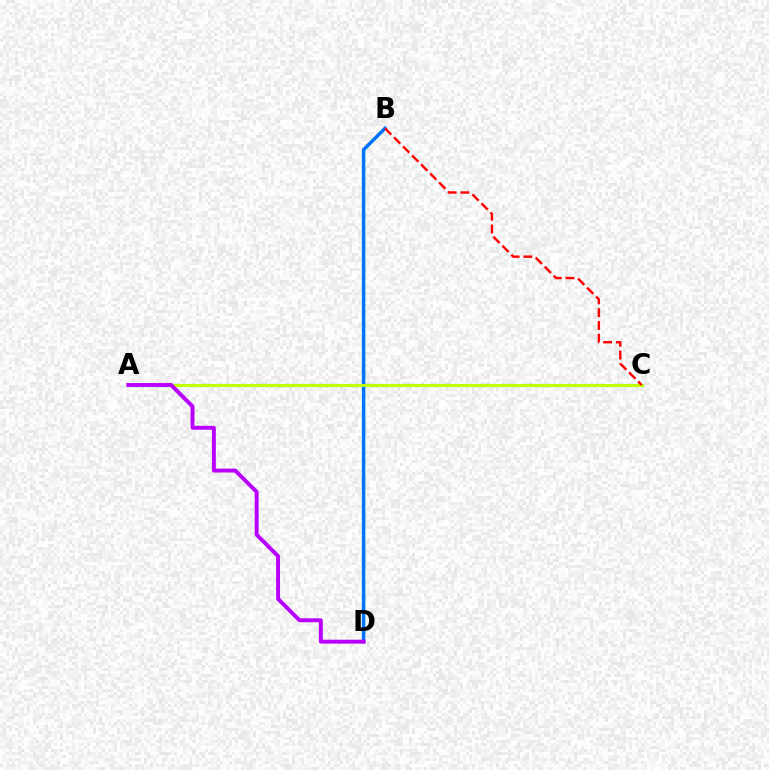{('A', 'C'): [{'color': '#00ff5c', 'line_style': 'solid', 'thickness': 2.26}, {'color': '#d1ff00', 'line_style': 'solid', 'thickness': 1.99}], ('B', 'D'): [{'color': '#0074ff', 'line_style': 'solid', 'thickness': 2.49}], ('B', 'C'): [{'color': '#ff0000', 'line_style': 'dashed', 'thickness': 1.73}], ('A', 'D'): [{'color': '#b900ff', 'line_style': 'solid', 'thickness': 2.82}]}